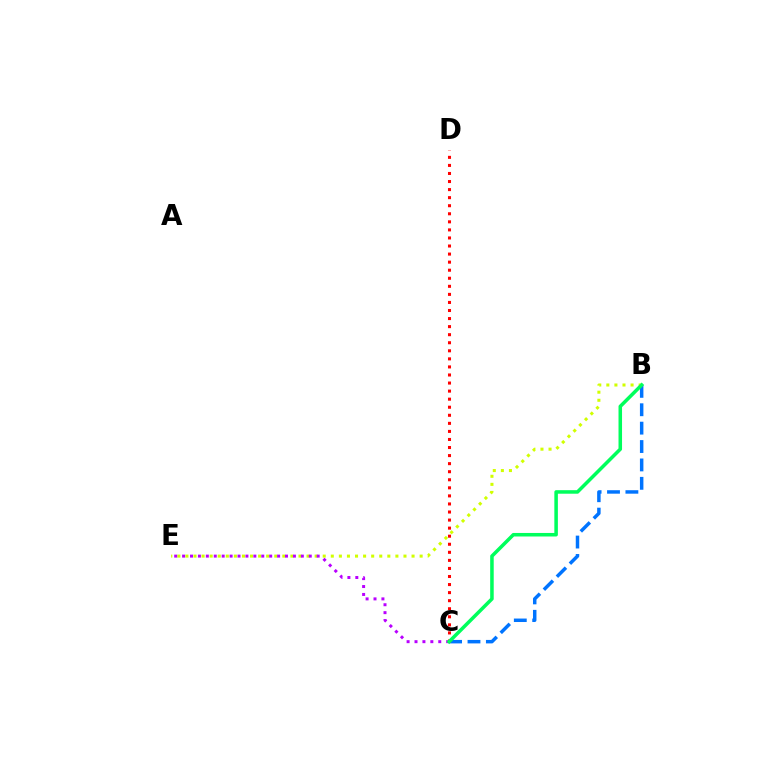{('B', 'E'): [{'color': '#d1ff00', 'line_style': 'dotted', 'thickness': 2.19}], ('B', 'C'): [{'color': '#0074ff', 'line_style': 'dashed', 'thickness': 2.5}, {'color': '#00ff5c', 'line_style': 'solid', 'thickness': 2.54}], ('C', 'E'): [{'color': '#b900ff', 'line_style': 'dotted', 'thickness': 2.15}], ('C', 'D'): [{'color': '#ff0000', 'line_style': 'dotted', 'thickness': 2.19}]}